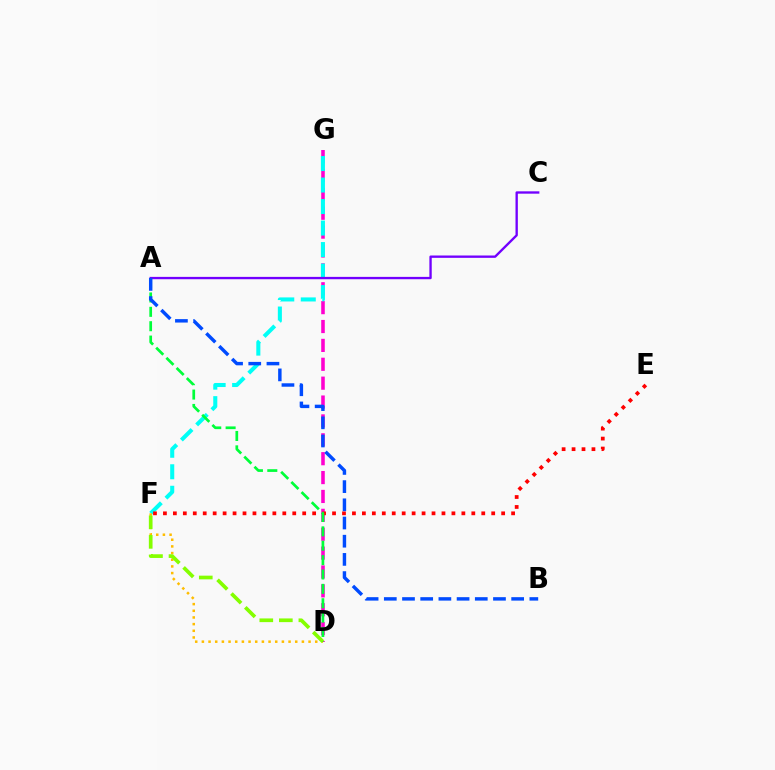{('D', 'G'): [{'color': '#ff00cf', 'line_style': 'dashed', 'thickness': 2.57}], ('F', 'G'): [{'color': '#00fff6', 'line_style': 'dashed', 'thickness': 2.92}], ('D', 'F'): [{'color': '#ffbd00', 'line_style': 'dotted', 'thickness': 1.81}, {'color': '#84ff00', 'line_style': 'dashed', 'thickness': 2.65}], ('A', 'C'): [{'color': '#7200ff', 'line_style': 'solid', 'thickness': 1.69}], ('E', 'F'): [{'color': '#ff0000', 'line_style': 'dotted', 'thickness': 2.7}], ('A', 'D'): [{'color': '#00ff39', 'line_style': 'dashed', 'thickness': 1.95}], ('A', 'B'): [{'color': '#004bff', 'line_style': 'dashed', 'thickness': 2.47}]}